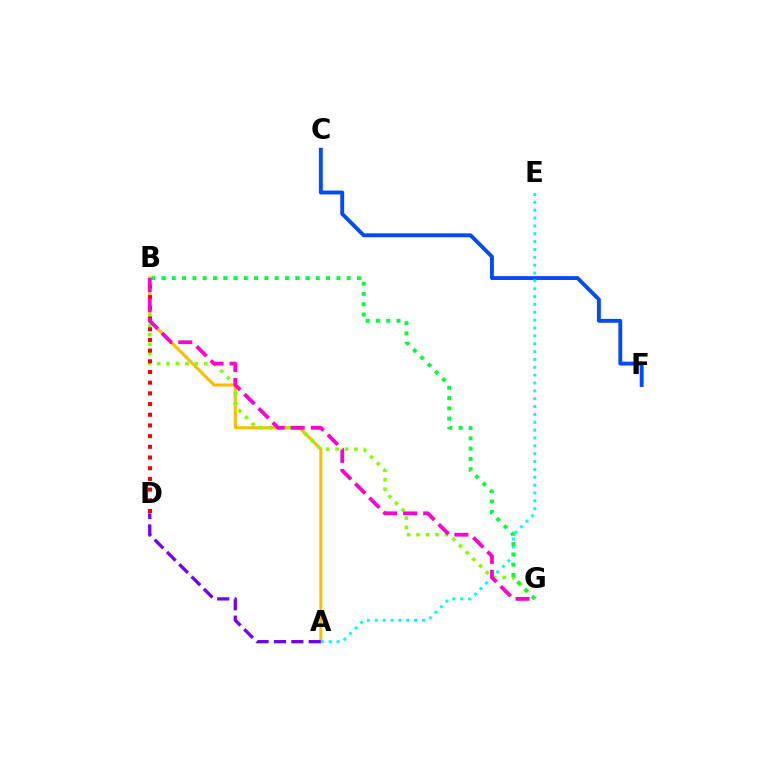{('A', 'B'): [{'color': '#ffbd00', 'line_style': 'solid', 'thickness': 2.2}], ('C', 'F'): [{'color': '#004bff', 'line_style': 'solid', 'thickness': 2.79}], ('B', 'G'): [{'color': '#84ff00', 'line_style': 'dotted', 'thickness': 2.56}, {'color': '#00ff39', 'line_style': 'dotted', 'thickness': 2.79}, {'color': '#ff00cf', 'line_style': 'dashed', 'thickness': 2.72}], ('A', 'E'): [{'color': '#00fff6', 'line_style': 'dotted', 'thickness': 2.13}], ('A', 'D'): [{'color': '#7200ff', 'line_style': 'dashed', 'thickness': 2.36}], ('B', 'D'): [{'color': '#ff0000', 'line_style': 'dotted', 'thickness': 2.9}]}